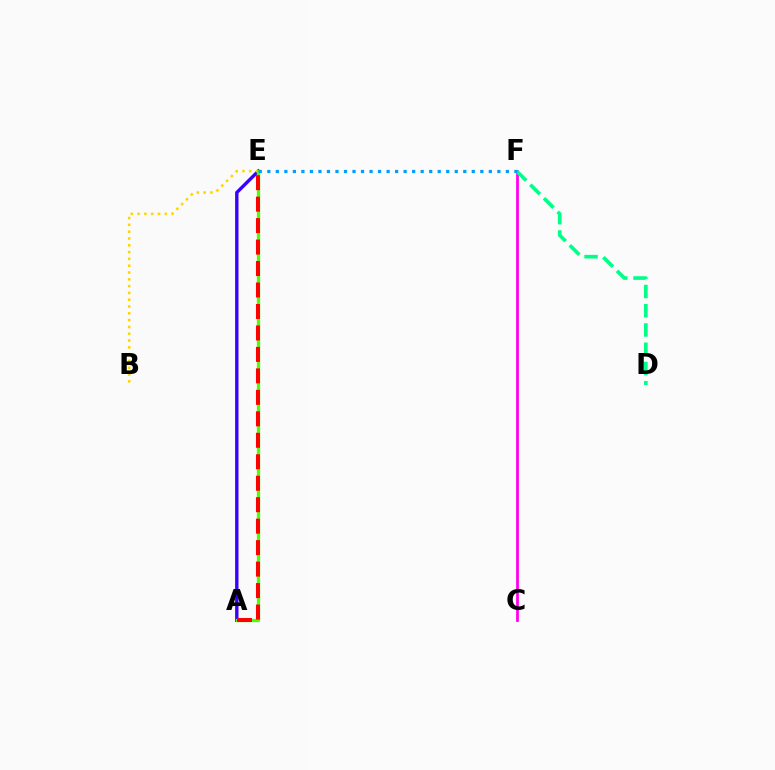{('C', 'F'): [{'color': '#ff00ed', 'line_style': 'solid', 'thickness': 1.99}], ('D', 'F'): [{'color': '#00ff86', 'line_style': 'dashed', 'thickness': 2.62}], ('A', 'E'): [{'color': '#3700ff', 'line_style': 'solid', 'thickness': 2.43}, {'color': '#4fff00', 'line_style': 'solid', 'thickness': 2.36}, {'color': '#ff0000', 'line_style': 'dashed', 'thickness': 2.92}], ('B', 'E'): [{'color': '#ffd500', 'line_style': 'dotted', 'thickness': 1.85}], ('E', 'F'): [{'color': '#009eff', 'line_style': 'dotted', 'thickness': 2.31}]}